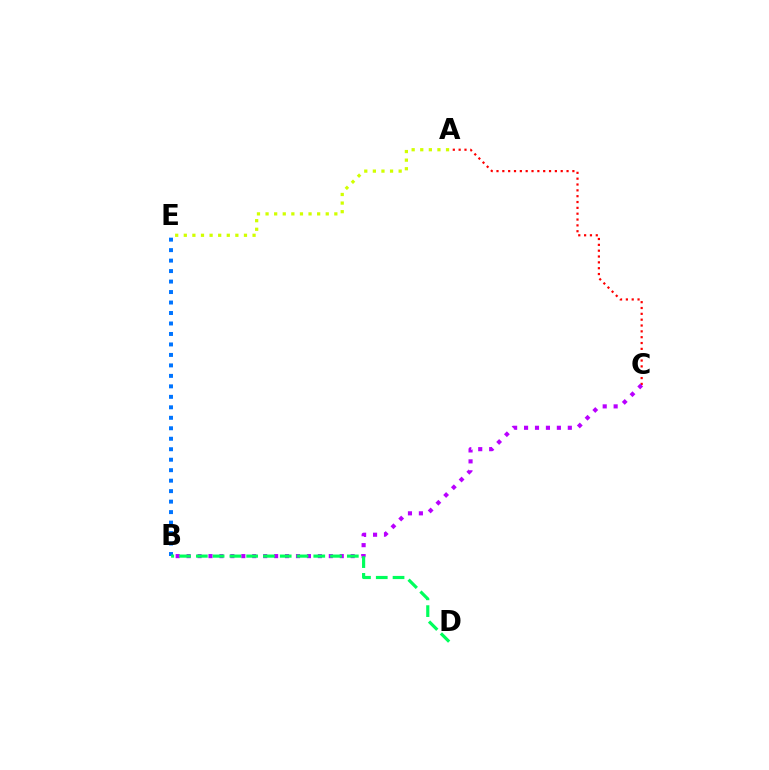{('A', 'E'): [{'color': '#d1ff00', 'line_style': 'dotted', 'thickness': 2.34}], ('A', 'C'): [{'color': '#ff0000', 'line_style': 'dotted', 'thickness': 1.59}], ('B', 'E'): [{'color': '#0074ff', 'line_style': 'dotted', 'thickness': 2.85}], ('B', 'C'): [{'color': '#b900ff', 'line_style': 'dotted', 'thickness': 2.97}], ('B', 'D'): [{'color': '#00ff5c', 'line_style': 'dashed', 'thickness': 2.28}]}